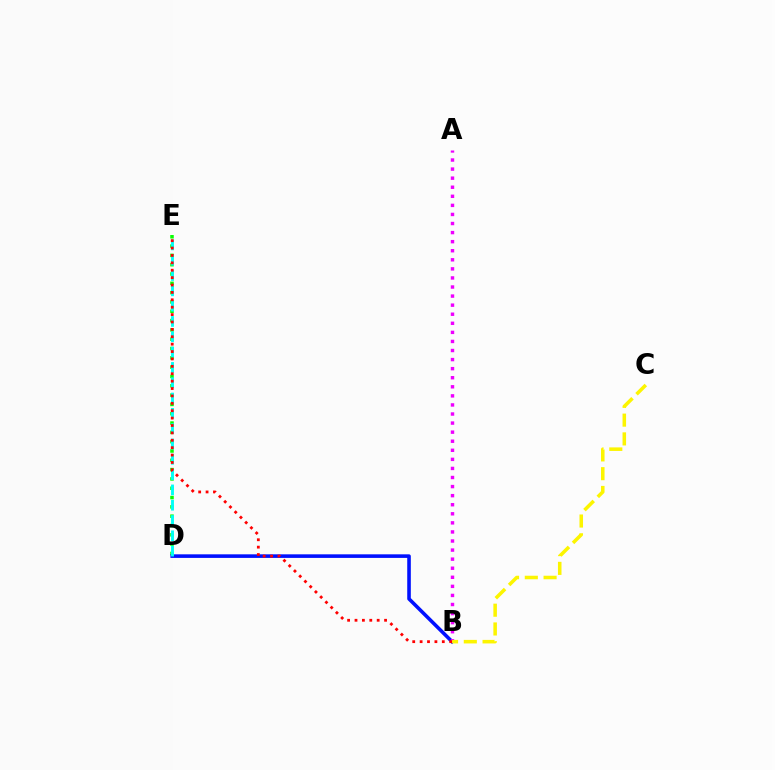{('D', 'E'): [{'color': '#08ff00', 'line_style': 'dotted', 'thickness': 2.53}, {'color': '#00fff6', 'line_style': 'dashed', 'thickness': 2.08}], ('B', 'D'): [{'color': '#0010ff', 'line_style': 'solid', 'thickness': 2.58}], ('A', 'B'): [{'color': '#ee00ff', 'line_style': 'dotted', 'thickness': 2.46}], ('B', 'E'): [{'color': '#ff0000', 'line_style': 'dotted', 'thickness': 2.01}], ('B', 'C'): [{'color': '#fcf500', 'line_style': 'dashed', 'thickness': 2.55}]}